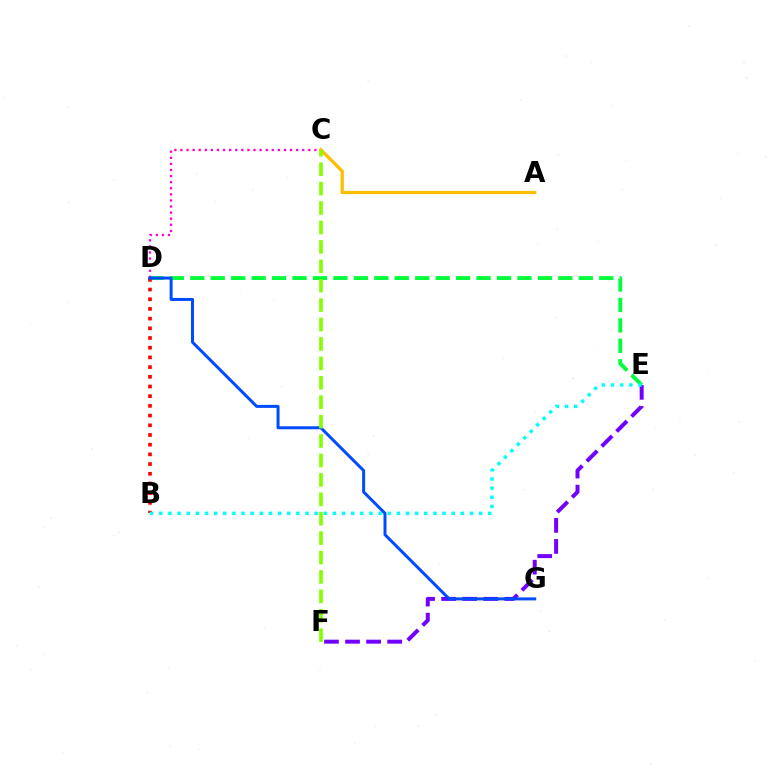{('D', 'E'): [{'color': '#00ff39', 'line_style': 'dashed', 'thickness': 2.78}], ('C', 'D'): [{'color': '#ff00cf', 'line_style': 'dotted', 'thickness': 1.65}], ('E', 'F'): [{'color': '#7200ff', 'line_style': 'dashed', 'thickness': 2.86}], ('B', 'D'): [{'color': '#ff0000', 'line_style': 'dotted', 'thickness': 2.63}], ('B', 'E'): [{'color': '#00fff6', 'line_style': 'dotted', 'thickness': 2.48}], ('A', 'C'): [{'color': '#ffbd00', 'line_style': 'solid', 'thickness': 2.35}], ('D', 'G'): [{'color': '#004bff', 'line_style': 'solid', 'thickness': 2.15}], ('C', 'F'): [{'color': '#84ff00', 'line_style': 'dashed', 'thickness': 2.64}]}